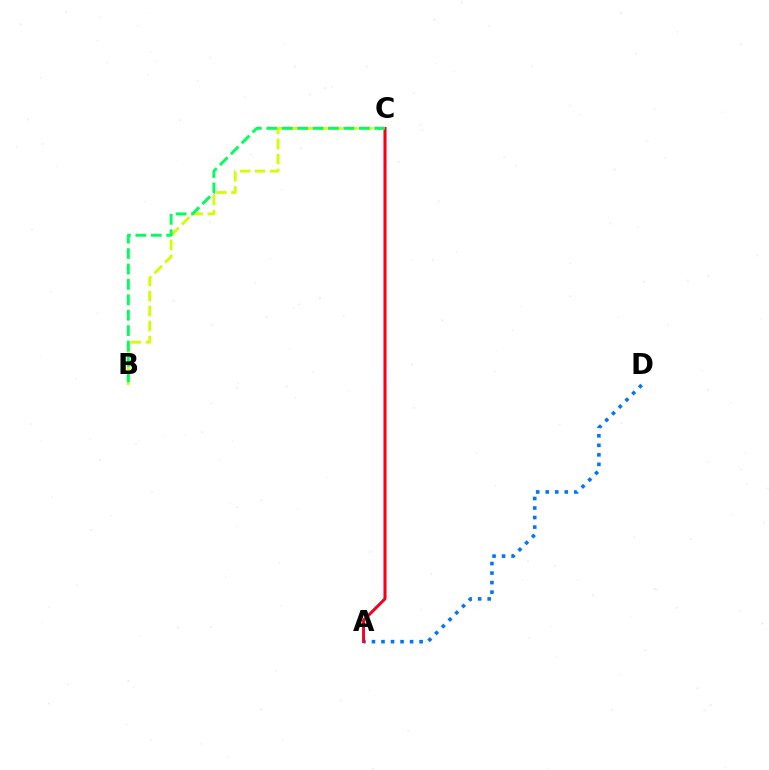{('A', 'D'): [{'color': '#0074ff', 'line_style': 'dotted', 'thickness': 2.59}], ('A', 'C'): [{'color': '#b900ff', 'line_style': 'solid', 'thickness': 1.96}, {'color': '#ff0000', 'line_style': 'solid', 'thickness': 1.86}], ('B', 'C'): [{'color': '#d1ff00', 'line_style': 'dashed', 'thickness': 2.04}, {'color': '#00ff5c', 'line_style': 'dashed', 'thickness': 2.09}]}